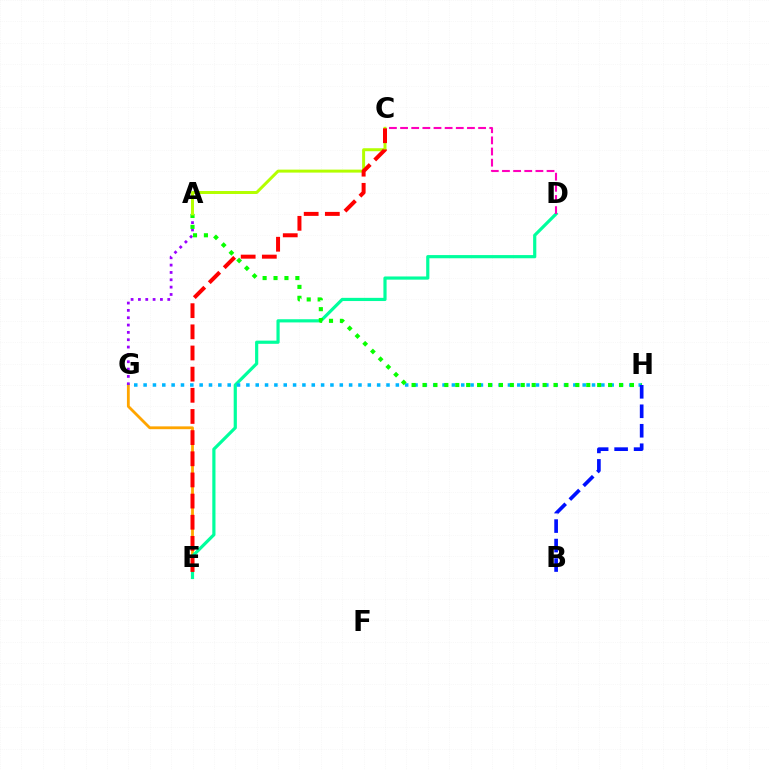{('E', 'G'): [{'color': '#ffa500', 'line_style': 'solid', 'thickness': 2.02}], ('A', 'G'): [{'color': '#9b00ff', 'line_style': 'dotted', 'thickness': 1.99}], ('D', 'E'): [{'color': '#00ff9d', 'line_style': 'solid', 'thickness': 2.29}], ('C', 'D'): [{'color': '#ff00bd', 'line_style': 'dashed', 'thickness': 1.51}], ('G', 'H'): [{'color': '#00b5ff', 'line_style': 'dotted', 'thickness': 2.54}], ('A', 'H'): [{'color': '#08ff00', 'line_style': 'dotted', 'thickness': 2.97}], ('A', 'C'): [{'color': '#b3ff00', 'line_style': 'solid', 'thickness': 2.14}], ('B', 'H'): [{'color': '#0010ff', 'line_style': 'dashed', 'thickness': 2.65}], ('C', 'E'): [{'color': '#ff0000', 'line_style': 'dashed', 'thickness': 2.87}]}